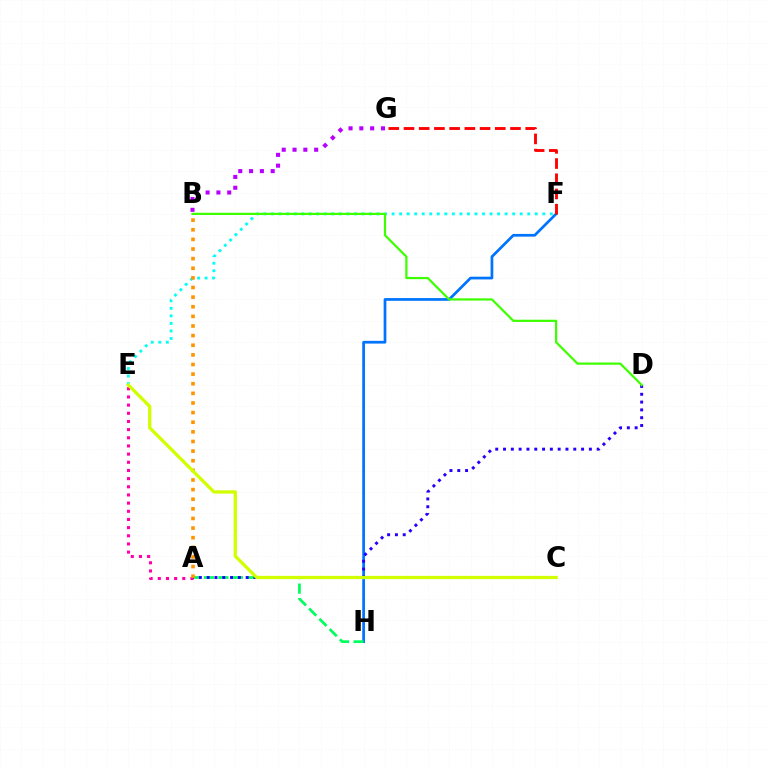{('E', 'F'): [{'color': '#00fff6', 'line_style': 'dotted', 'thickness': 2.05}], ('F', 'H'): [{'color': '#0074ff', 'line_style': 'solid', 'thickness': 1.96}], ('A', 'H'): [{'color': '#00ff5c', 'line_style': 'dashed', 'thickness': 1.97}], ('A', 'D'): [{'color': '#2500ff', 'line_style': 'dotted', 'thickness': 2.12}], ('F', 'G'): [{'color': '#ff0000', 'line_style': 'dashed', 'thickness': 2.07}], ('B', 'G'): [{'color': '#b900ff', 'line_style': 'dotted', 'thickness': 2.94}], ('B', 'D'): [{'color': '#3dff00', 'line_style': 'solid', 'thickness': 1.6}], ('A', 'E'): [{'color': '#ff00ac', 'line_style': 'dotted', 'thickness': 2.22}], ('A', 'B'): [{'color': '#ff9400', 'line_style': 'dotted', 'thickness': 2.61}], ('C', 'E'): [{'color': '#d1ff00', 'line_style': 'solid', 'thickness': 2.36}]}